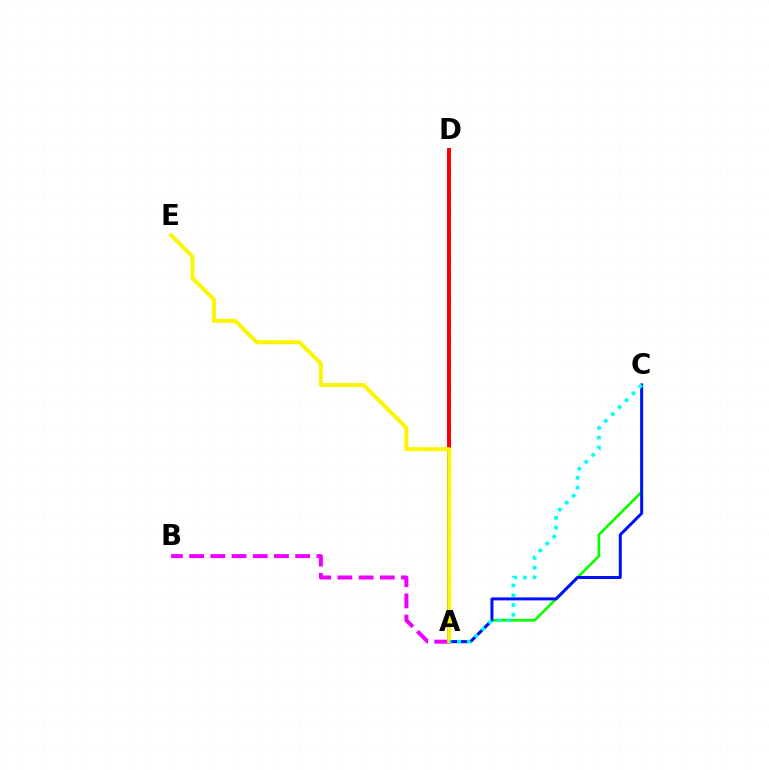{('A', 'D'): [{'color': '#ff0000', 'line_style': 'solid', 'thickness': 2.84}], ('A', 'C'): [{'color': '#08ff00', 'line_style': 'solid', 'thickness': 1.9}, {'color': '#0010ff', 'line_style': 'solid', 'thickness': 2.15}, {'color': '#00fff6', 'line_style': 'dotted', 'thickness': 2.66}], ('A', 'B'): [{'color': '#ee00ff', 'line_style': 'dashed', 'thickness': 2.88}], ('A', 'E'): [{'color': '#fcf500', 'line_style': 'solid', 'thickness': 2.86}]}